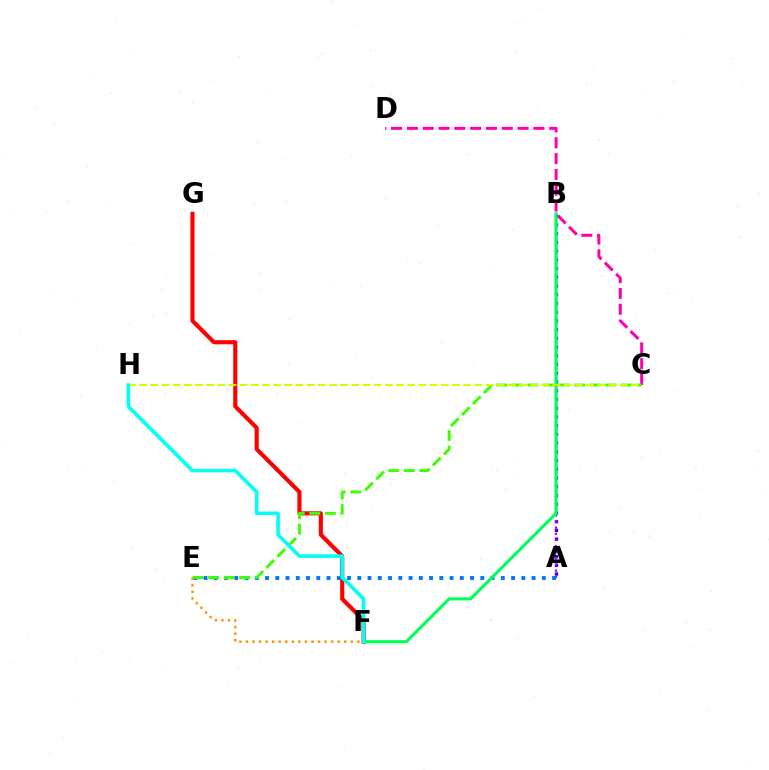{('F', 'G'): [{'color': '#ff0000', 'line_style': 'solid', 'thickness': 2.96}], ('C', 'D'): [{'color': '#ff00ac', 'line_style': 'dashed', 'thickness': 2.15}], ('A', 'B'): [{'color': '#2500ff', 'line_style': 'dotted', 'thickness': 2.37}, {'color': '#b900ff', 'line_style': 'dotted', 'thickness': 1.67}], ('A', 'E'): [{'color': '#0074ff', 'line_style': 'dotted', 'thickness': 2.79}], ('B', 'F'): [{'color': '#00ff5c', 'line_style': 'solid', 'thickness': 2.23}], ('C', 'E'): [{'color': '#3dff00', 'line_style': 'dashed', 'thickness': 2.12}], ('C', 'H'): [{'color': '#d1ff00', 'line_style': 'dashed', 'thickness': 1.52}], ('F', 'H'): [{'color': '#00fff6', 'line_style': 'solid', 'thickness': 2.58}], ('E', 'F'): [{'color': '#ff9400', 'line_style': 'dotted', 'thickness': 1.78}]}